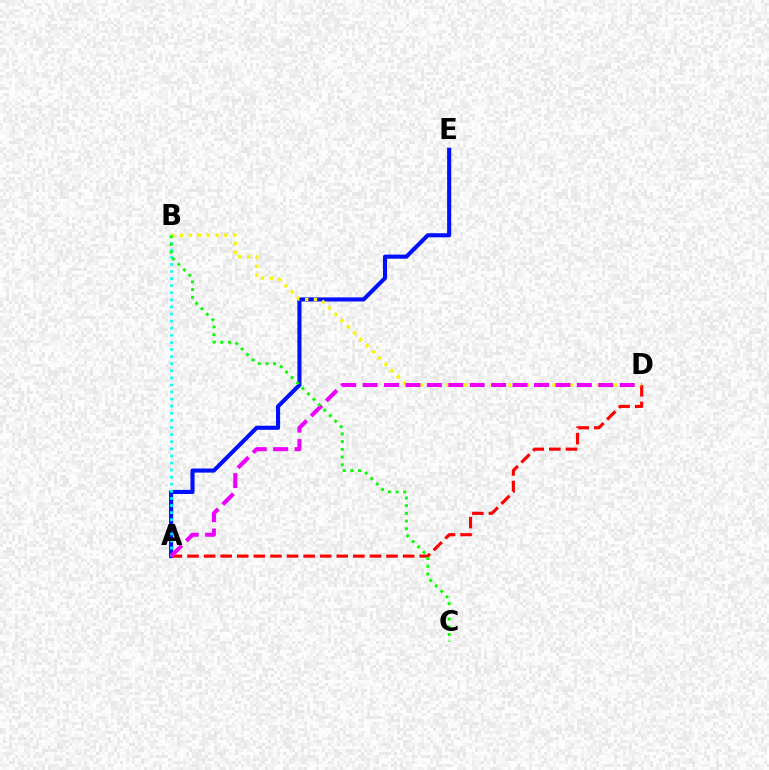{('A', 'E'): [{'color': '#0010ff', 'line_style': 'solid', 'thickness': 2.95}], ('A', 'D'): [{'color': '#ff0000', 'line_style': 'dashed', 'thickness': 2.25}, {'color': '#ee00ff', 'line_style': 'dashed', 'thickness': 2.91}], ('A', 'B'): [{'color': '#00fff6', 'line_style': 'dotted', 'thickness': 1.93}], ('B', 'D'): [{'color': '#fcf500', 'line_style': 'dotted', 'thickness': 2.4}], ('B', 'C'): [{'color': '#08ff00', 'line_style': 'dotted', 'thickness': 2.1}]}